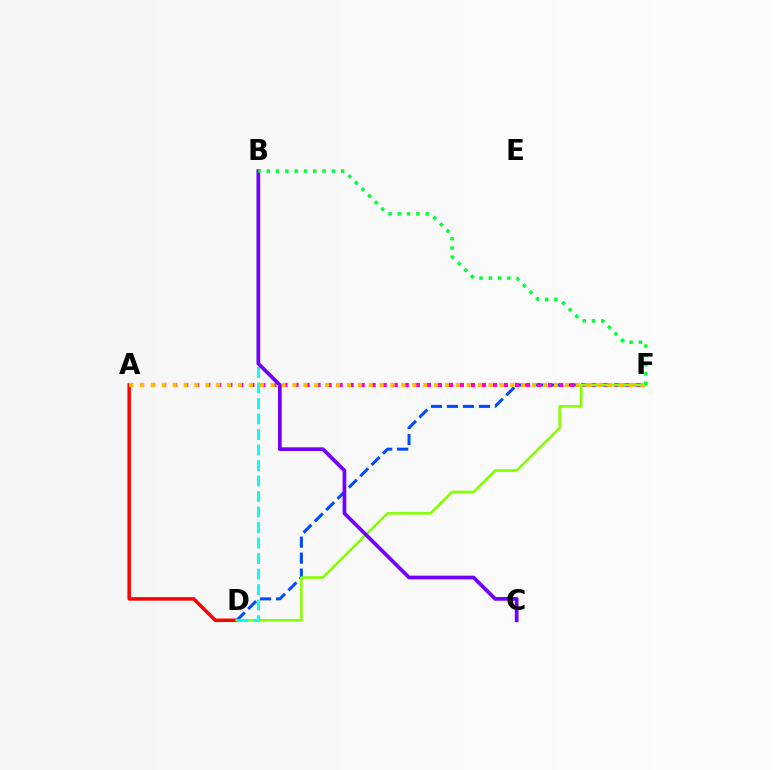{('A', 'D'): [{'color': '#ff0000', 'line_style': 'solid', 'thickness': 2.52}], ('D', 'F'): [{'color': '#004bff', 'line_style': 'dashed', 'thickness': 2.17}, {'color': '#84ff00', 'line_style': 'solid', 'thickness': 1.86}], ('A', 'F'): [{'color': '#ff00cf', 'line_style': 'dotted', 'thickness': 3.0}, {'color': '#ffbd00', 'line_style': 'dotted', 'thickness': 2.96}], ('B', 'D'): [{'color': '#00fff6', 'line_style': 'dashed', 'thickness': 2.11}], ('B', 'C'): [{'color': '#7200ff', 'line_style': 'solid', 'thickness': 2.67}], ('B', 'F'): [{'color': '#00ff39', 'line_style': 'dotted', 'thickness': 2.52}]}